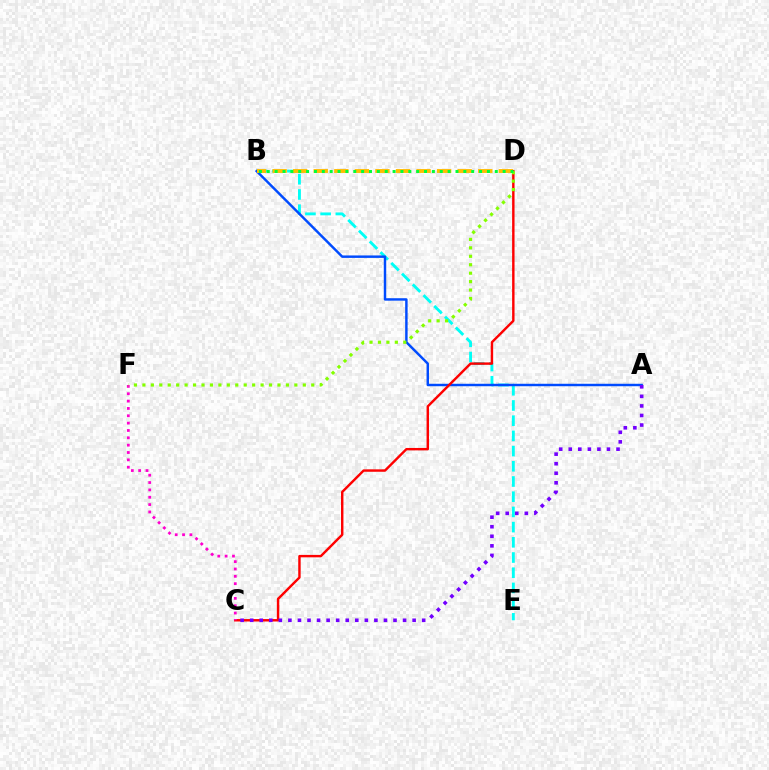{('B', 'E'): [{'color': '#00fff6', 'line_style': 'dashed', 'thickness': 2.07}], ('A', 'B'): [{'color': '#004bff', 'line_style': 'solid', 'thickness': 1.77}], ('C', 'D'): [{'color': '#ff0000', 'line_style': 'solid', 'thickness': 1.74}], ('C', 'F'): [{'color': '#ff00cf', 'line_style': 'dotted', 'thickness': 2.0}], ('A', 'C'): [{'color': '#7200ff', 'line_style': 'dotted', 'thickness': 2.6}], ('B', 'D'): [{'color': '#ffbd00', 'line_style': 'dashed', 'thickness': 2.79}, {'color': '#00ff39', 'line_style': 'dotted', 'thickness': 2.14}], ('D', 'F'): [{'color': '#84ff00', 'line_style': 'dotted', 'thickness': 2.29}]}